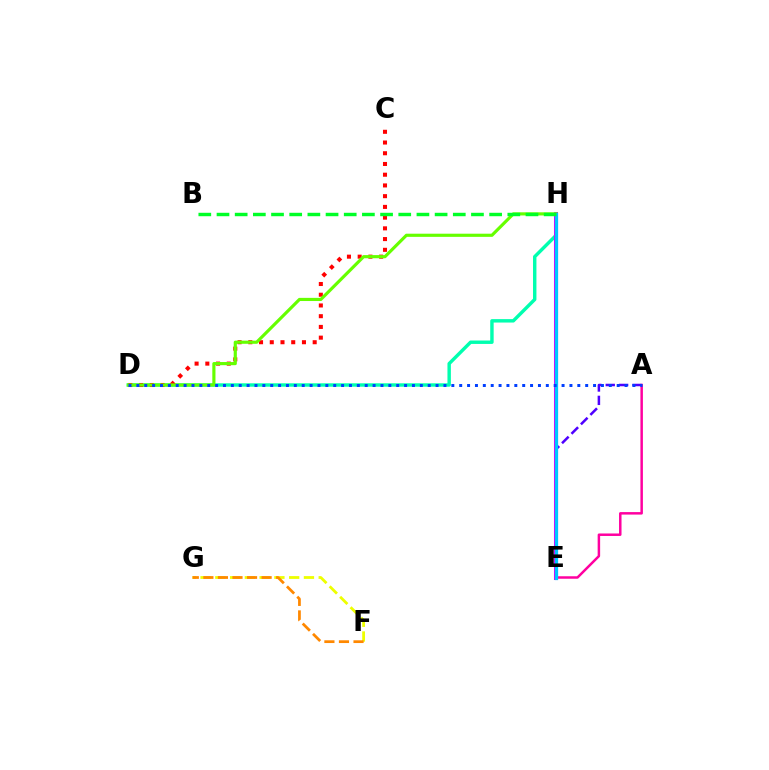{('F', 'G'): [{'color': '#eeff00', 'line_style': 'dashed', 'thickness': 2.01}, {'color': '#ff8800', 'line_style': 'dashed', 'thickness': 1.98}], ('A', 'E'): [{'color': '#ff00a0', 'line_style': 'solid', 'thickness': 1.79}, {'color': '#4f00ff', 'line_style': 'dashed', 'thickness': 1.82}], ('D', 'H'): [{'color': '#00ffaf', 'line_style': 'solid', 'thickness': 2.47}, {'color': '#66ff00', 'line_style': 'solid', 'thickness': 2.27}], ('E', 'H'): [{'color': '#d600ff', 'line_style': 'solid', 'thickness': 2.92}, {'color': '#00c7ff', 'line_style': 'solid', 'thickness': 2.31}], ('C', 'D'): [{'color': '#ff0000', 'line_style': 'dotted', 'thickness': 2.91}], ('A', 'D'): [{'color': '#003fff', 'line_style': 'dotted', 'thickness': 2.14}], ('B', 'H'): [{'color': '#00ff27', 'line_style': 'dashed', 'thickness': 2.47}]}